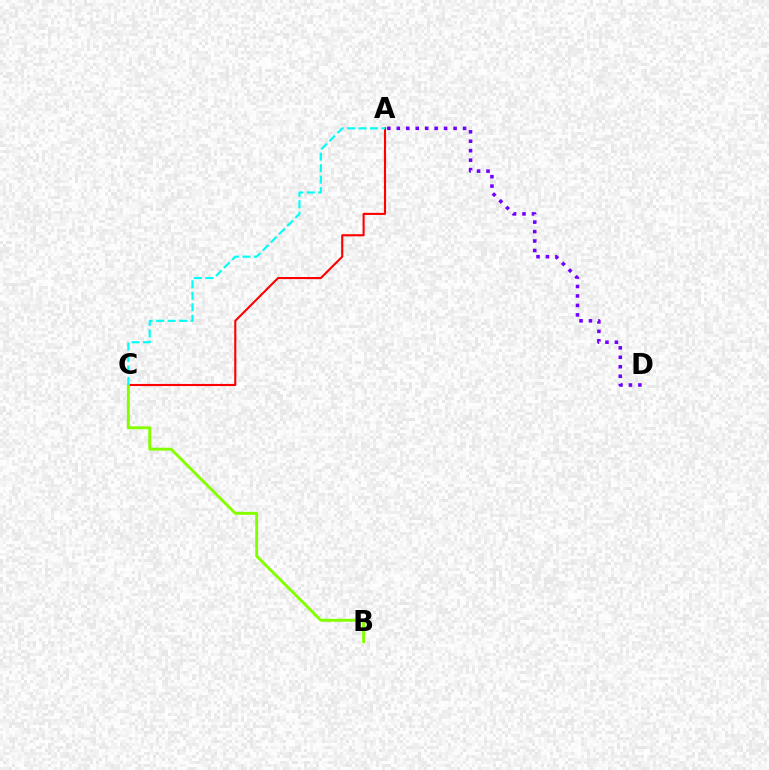{('A', 'C'): [{'color': '#ff0000', 'line_style': 'solid', 'thickness': 1.52}, {'color': '#00fff6', 'line_style': 'dashed', 'thickness': 1.56}], ('B', 'C'): [{'color': '#84ff00', 'line_style': 'solid', 'thickness': 2.09}], ('A', 'D'): [{'color': '#7200ff', 'line_style': 'dotted', 'thickness': 2.57}]}